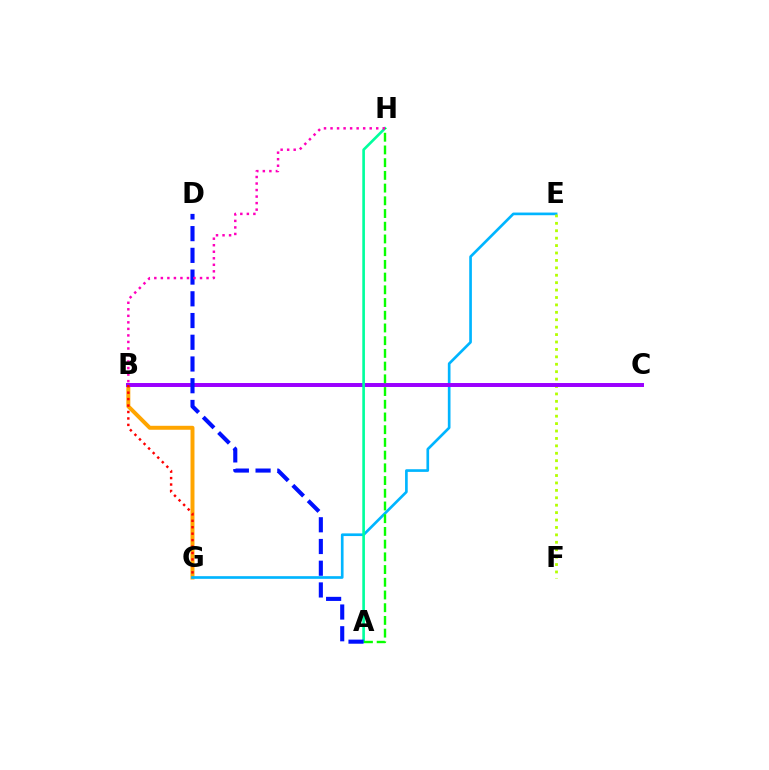{('B', 'G'): [{'color': '#ffa500', 'line_style': 'solid', 'thickness': 2.85}, {'color': '#ff0000', 'line_style': 'dotted', 'thickness': 1.75}], ('E', 'G'): [{'color': '#00b5ff', 'line_style': 'solid', 'thickness': 1.92}], ('E', 'F'): [{'color': '#b3ff00', 'line_style': 'dotted', 'thickness': 2.02}], ('B', 'C'): [{'color': '#9b00ff', 'line_style': 'solid', 'thickness': 2.85}], ('A', 'H'): [{'color': '#00ff9d', 'line_style': 'solid', 'thickness': 1.9}, {'color': '#08ff00', 'line_style': 'dashed', 'thickness': 1.73}], ('A', 'D'): [{'color': '#0010ff', 'line_style': 'dashed', 'thickness': 2.95}], ('B', 'H'): [{'color': '#ff00bd', 'line_style': 'dotted', 'thickness': 1.77}]}